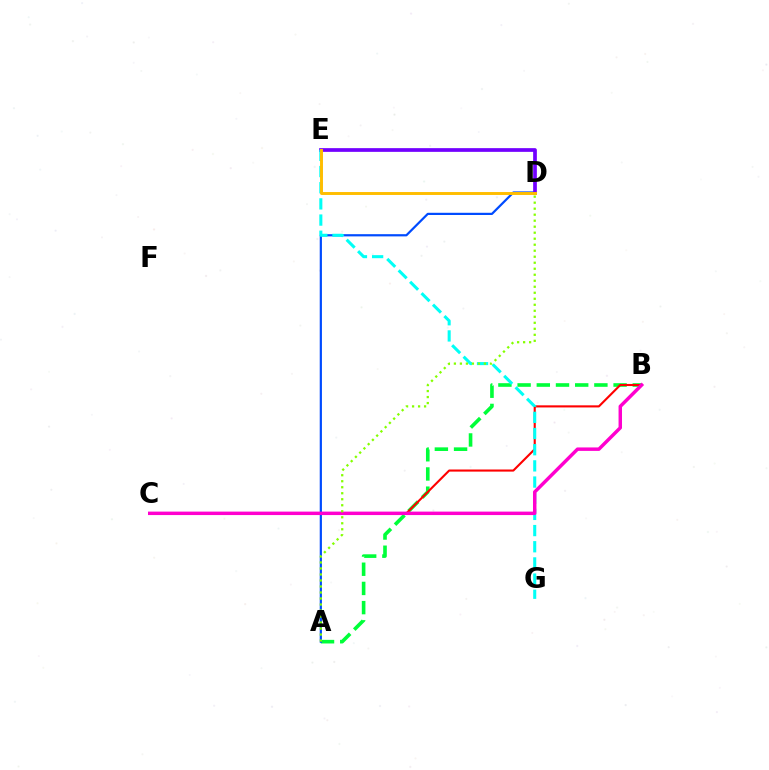{('A', 'B'): [{'color': '#00ff39', 'line_style': 'dashed', 'thickness': 2.61}], ('A', 'D'): [{'color': '#004bff', 'line_style': 'solid', 'thickness': 1.59}, {'color': '#84ff00', 'line_style': 'dotted', 'thickness': 1.63}], ('D', 'E'): [{'color': '#7200ff', 'line_style': 'solid', 'thickness': 2.67}, {'color': '#ffbd00', 'line_style': 'solid', 'thickness': 2.12}], ('B', 'C'): [{'color': '#ff0000', 'line_style': 'solid', 'thickness': 1.52}, {'color': '#ff00cf', 'line_style': 'solid', 'thickness': 2.49}], ('E', 'G'): [{'color': '#00fff6', 'line_style': 'dashed', 'thickness': 2.2}]}